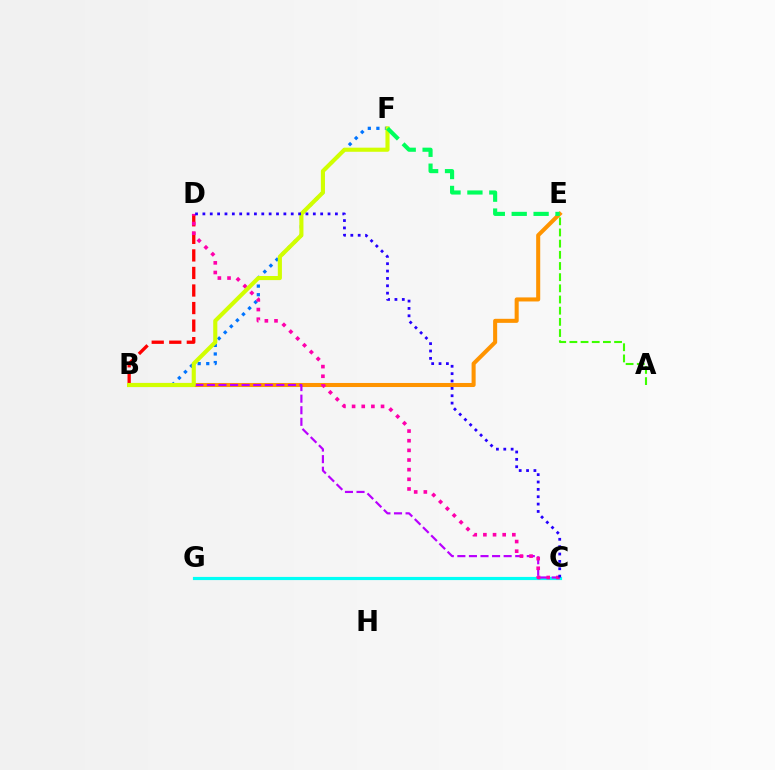{('A', 'E'): [{'color': '#3dff00', 'line_style': 'dashed', 'thickness': 1.52}], ('C', 'G'): [{'color': '#00fff6', 'line_style': 'solid', 'thickness': 2.27}], ('B', 'D'): [{'color': '#ff0000', 'line_style': 'dashed', 'thickness': 2.38}], ('B', 'F'): [{'color': '#0074ff', 'line_style': 'dotted', 'thickness': 2.33}, {'color': '#d1ff00', 'line_style': 'solid', 'thickness': 2.96}], ('B', 'E'): [{'color': '#ff9400', 'line_style': 'solid', 'thickness': 2.92}], ('B', 'C'): [{'color': '#b900ff', 'line_style': 'dashed', 'thickness': 1.57}], ('C', 'D'): [{'color': '#ff00ac', 'line_style': 'dotted', 'thickness': 2.62}, {'color': '#2500ff', 'line_style': 'dotted', 'thickness': 2.0}], ('E', 'F'): [{'color': '#00ff5c', 'line_style': 'dashed', 'thickness': 2.97}]}